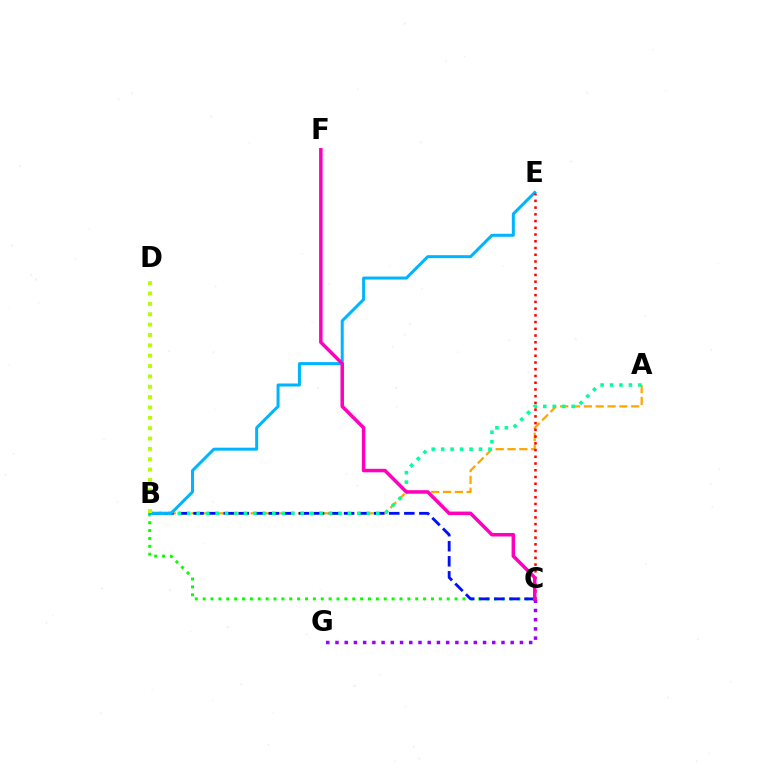{('A', 'B'): [{'color': '#ffa500', 'line_style': 'dashed', 'thickness': 1.61}, {'color': '#00ff9d', 'line_style': 'dotted', 'thickness': 2.57}], ('B', 'C'): [{'color': '#08ff00', 'line_style': 'dotted', 'thickness': 2.14}, {'color': '#0010ff', 'line_style': 'dashed', 'thickness': 2.05}], ('C', 'G'): [{'color': '#9b00ff', 'line_style': 'dotted', 'thickness': 2.51}], ('B', 'E'): [{'color': '#00b5ff', 'line_style': 'solid', 'thickness': 2.16}], ('C', 'E'): [{'color': '#ff0000', 'line_style': 'dotted', 'thickness': 1.83}], ('C', 'F'): [{'color': '#ff00bd', 'line_style': 'solid', 'thickness': 2.53}], ('B', 'D'): [{'color': '#b3ff00', 'line_style': 'dotted', 'thickness': 2.81}]}